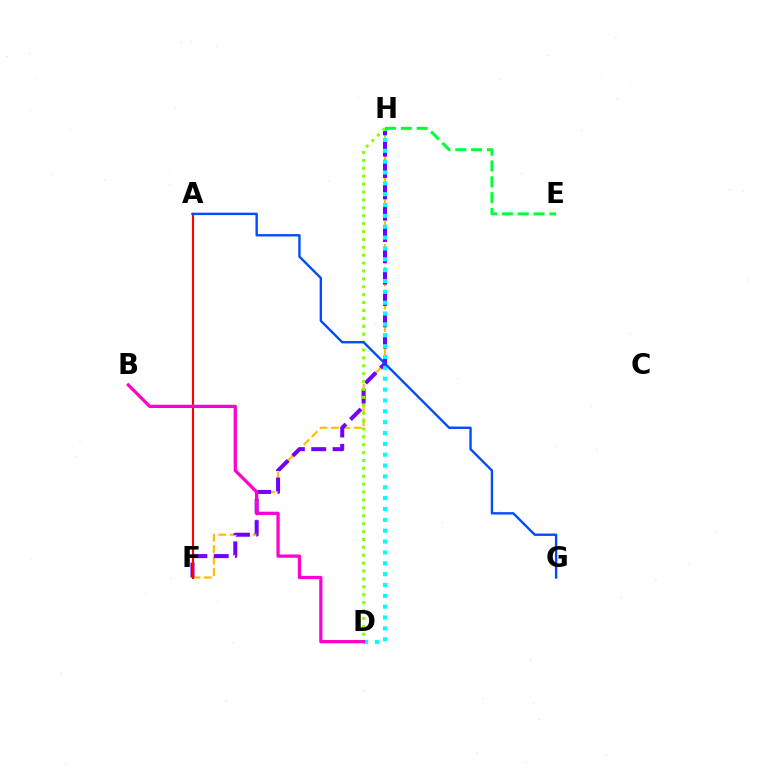{('F', 'H'): [{'color': '#ffbd00', 'line_style': 'dashed', 'thickness': 1.55}, {'color': '#7200ff', 'line_style': 'dashed', 'thickness': 2.9}], ('A', 'F'): [{'color': '#ff0000', 'line_style': 'solid', 'thickness': 1.54}], ('D', 'H'): [{'color': '#00fff6', 'line_style': 'dotted', 'thickness': 2.95}, {'color': '#84ff00', 'line_style': 'dotted', 'thickness': 2.15}], ('B', 'D'): [{'color': '#ff00cf', 'line_style': 'solid', 'thickness': 2.34}], ('E', 'H'): [{'color': '#00ff39', 'line_style': 'dashed', 'thickness': 2.15}], ('A', 'G'): [{'color': '#004bff', 'line_style': 'solid', 'thickness': 1.71}]}